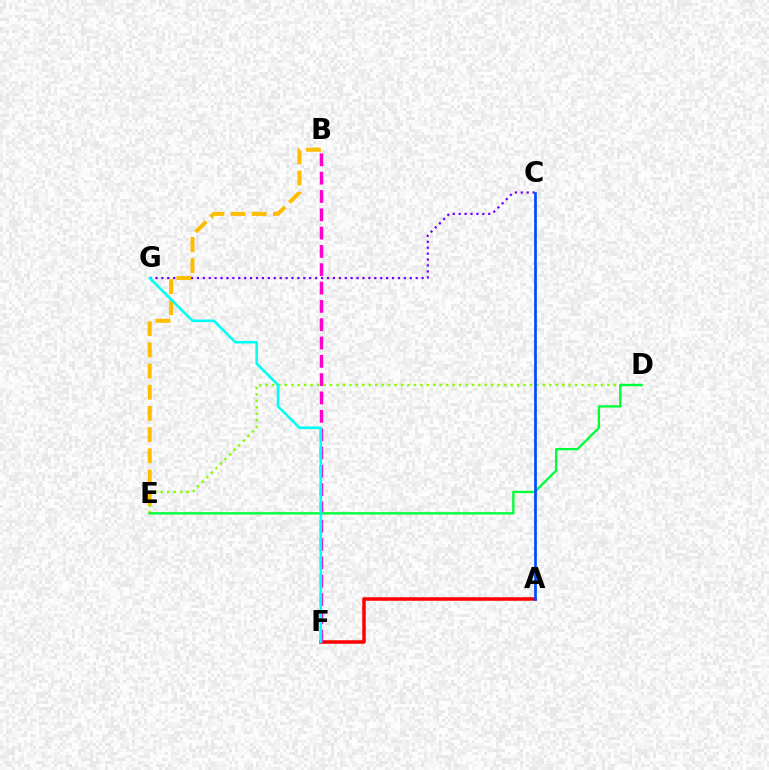{('A', 'F'): [{'color': '#ff0000', 'line_style': 'solid', 'thickness': 2.53}], ('B', 'F'): [{'color': '#ff00cf', 'line_style': 'dashed', 'thickness': 2.49}], ('C', 'G'): [{'color': '#7200ff', 'line_style': 'dotted', 'thickness': 1.61}], ('D', 'E'): [{'color': '#84ff00', 'line_style': 'dotted', 'thickness': 1.75}, {'color': '#00ff39', 'line_style': 'solid', 'thickness': 1.68}], ('B', 'E'): [{'color': '#ffbd00', 'line_style': 'dashed', 'thickness': 2.88}], ('A', 'C'): [{'color': '#004bff', 'line_style': 'solid', 'thickness': 1.96}], ('F', 'G'): [{'color': '#00fff6', 'line_style': 'solid', 'thickness': 1.87}]}